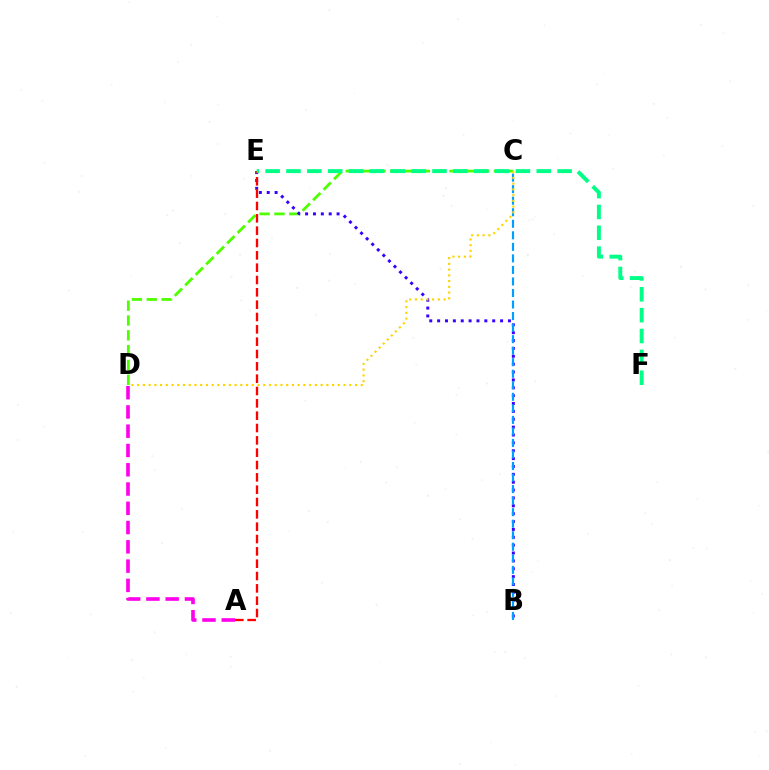{('C', 'D'): [{'color': '#4fff00', 'line_style': 'dashed', 'thickness': 2.01}, {'color': '#ffd500', 'line_style': 'dotted', 'thickness': 1.56}], ('B', 'E'): [{'color': '#3700ff', 'line_style': 'dotted', 'thickness': 2.14}], ('A', 'E'): [{'color': '#ff0000', 'line_style': 'dashed', 'thickness': 1.68}], ('B', 'C'): [{'color': '#009eff', 'line_style': 'dashed', 'thickness': 1.57}], ('A', 'D'): [{'color': '#ff00ed', 'line_style': 'dashed', 'thickness': 2.62}], ('E', 'F'): [{'color': '#00ff86', 'line_style': 'dashed', 'thickness': 2.83}]}